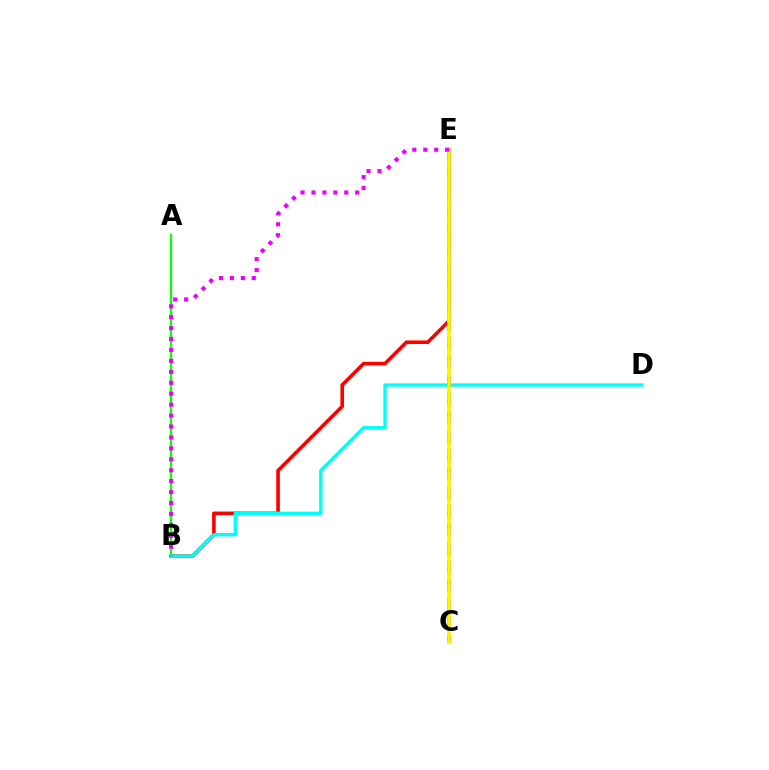{('B', 'E'): [{'color': '#ff0000', 'line_style': 'solid', 'thickness': 2.59}, {'color': '#ee00ff', 'line_style': 'dotted', 'thickness': 2.97}], ('A', 'B'): [{'color': '#08ff00', 'line_style': 'solid', 'thickness': 1.63}], ('B', 'D'): [{'color': '#00fff6', 'line_style': 'solid', 'thickness': 2.43}], ('C', 'E'): [{'color': '#0010ff', 'line_style': 'dashed', 'thickness': 2.54}, {'color': '#fcf500', 'line_style': 'solid', 'thickness': 2.67}]}